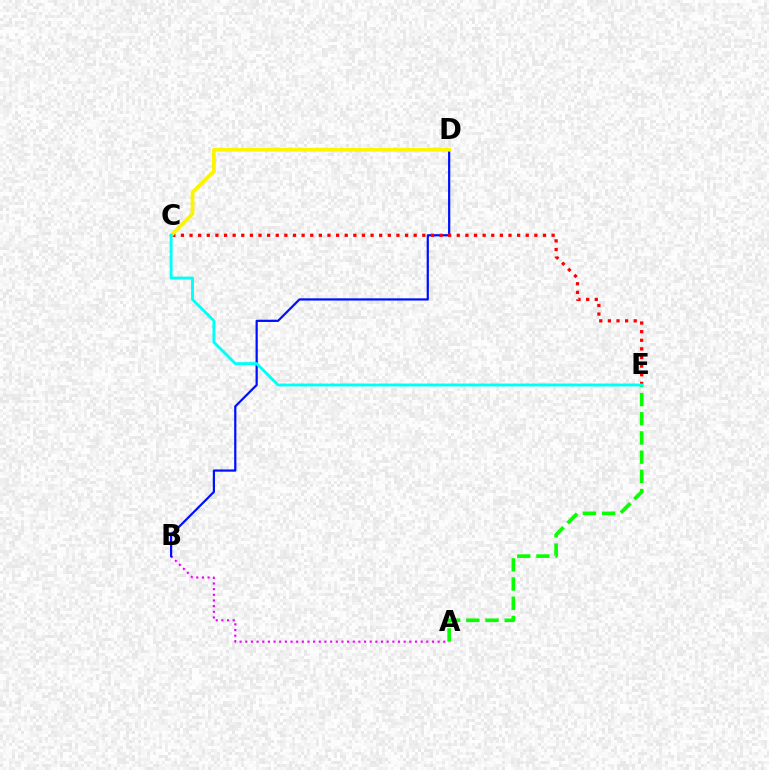{('A', 'B'): [{'color': '#ee00ff', 'line_style': 'dotted', 'thickness': 1.54}], ('A', 'E'): [{'color': '#08ff00', 'line_style': 'dashed', 'thickness': 2.61}], ('B', 'D'): [{'color': '#0010ff', 'line_style': 'solid', 'thickness': 1.6}], ('C', 'E'): [{'color': '#ff0000', 'line_style': 'dotted', 'thickness': 2.34}, {'color': '#00fff6', 'line_style': 'solid', 'thickness': 2.08}], ('C', 'D'): [{'color': '#fcf500', 'line_style': 'solid', 'thickness': 2.7}]}